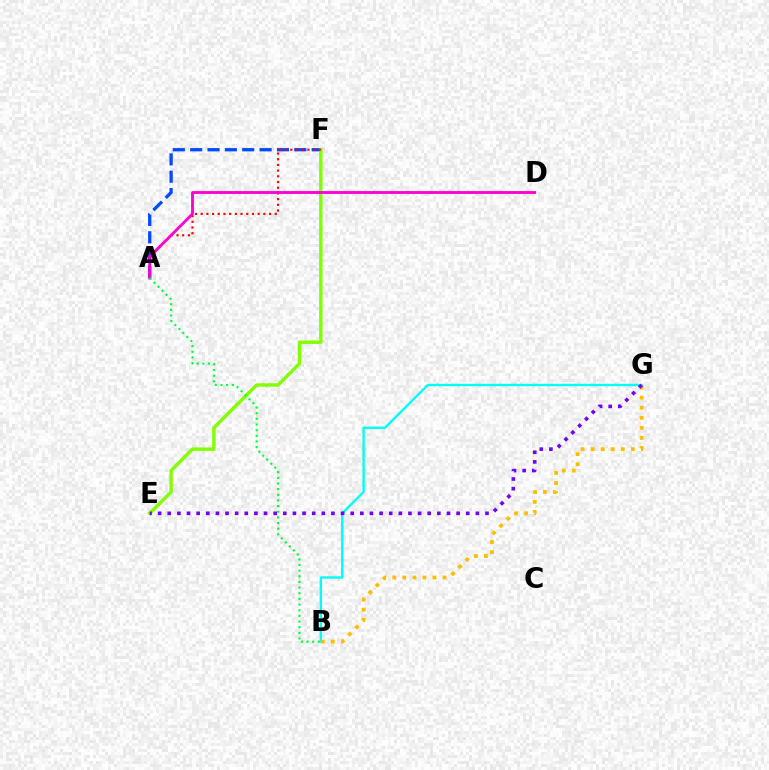{('B', 'G'): [{'color': '#00fff6', 'line_style': 'solid', 'thickness': 1.71}, {'color': '#ffbd00', 'line_style': 'dotted', 'thickness': 2.73}], ('A', 'F'): [{'color': '#004bff', 'line_style': 'dashed', 'thickness': 2.36}, {'color': '#ff0000', 'line_style': 'dotted', 'thickness': 1.55}], ('E', 'F'): [{'color': '#84ff00', 'line_style': 'solid', 'thickness': 2.47}], ('E', 'G'): [{'color': '#7200ff', 'line_style': 'dotted', 'thickness': 2.62}], ('A', 'D'): [{'color': '#ff00cf', 'line_style': 'solid', 'thickness': 2.05}], ('A', 'B'): [{'color': '#00ff39', 'line_style': 'dotted', 'thickness': 1.54}]}